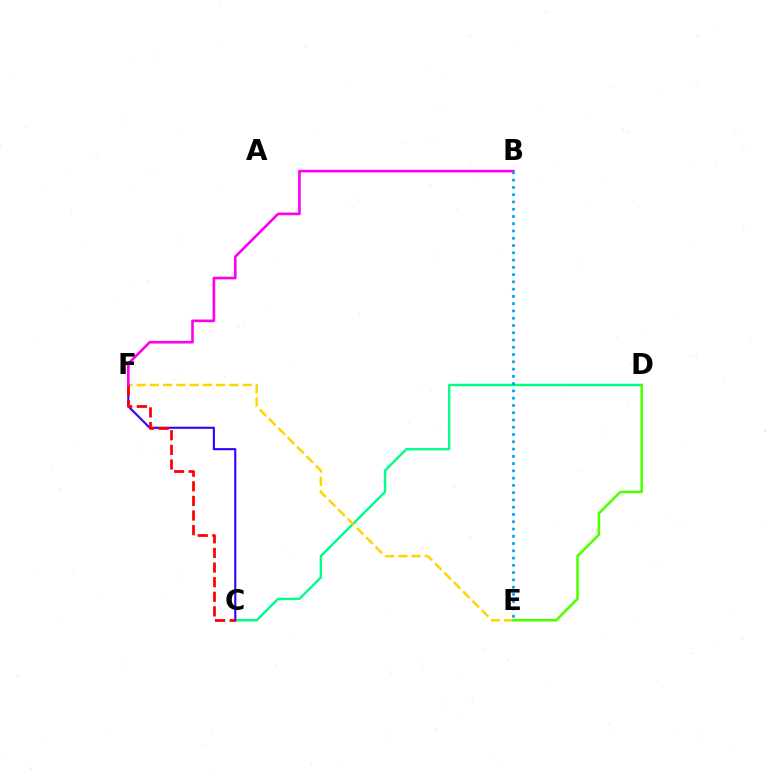{('C', 'D'): [{'color': '#00ff86', 'line_style': 'solid', 'thickness': 1.74}], ('E', 'F'): [{'color': '#ffd500', 'line_style': 'dashed', 'thickness': 1.8}], ('C', 'F'): [{'color': '#3700ff', 'line_style': 'solid', 'thickness': 1.54}, {'color': '#ff0000', 'line_style': 'dashed', 'thickness': 1.98}], ('B', 'F'): [{'color': '#ff00ed', 'line_style': 'solid', 'thickness': 1.9}], ('D', 'E'): [{'color': '#4fff00', 'line_style': 'solid', 'thickness': 1.84}], ('B', 'E'): [{'color': '#009eff', 'line_style': 'dotted', 'thickness': 1.97}]}